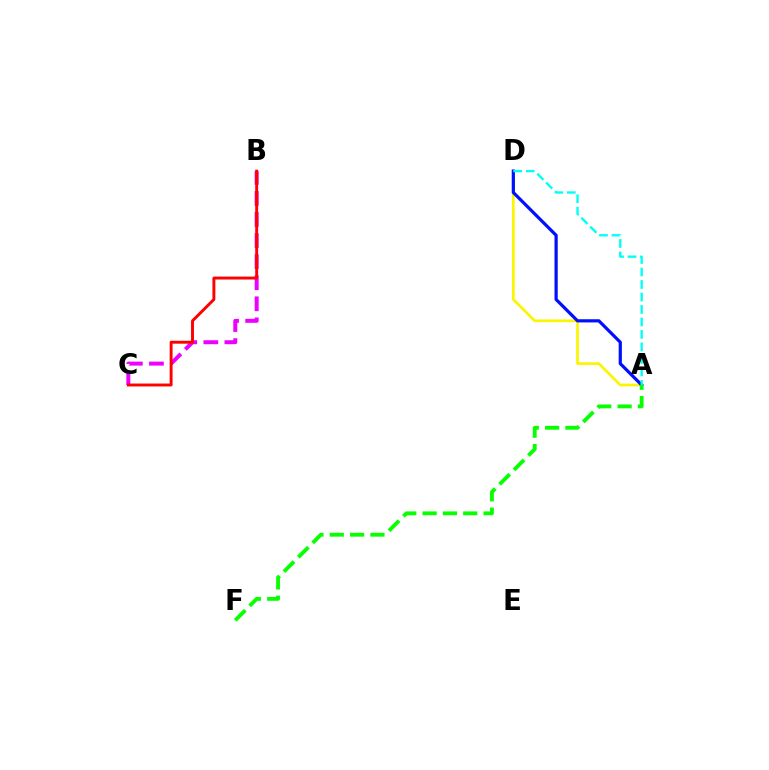{('A', 'D'): [{'color': '#fcf500', 'line_style': 'solid', 'thickness': 1.94}, {'color': '#0010ff', 'line_style': 'solid', 'thickness': 2.31}, {'color': '#00fff6', 'line_style': 'dashed', 'thickness': 1.7}], ('B', 'C'): [{'color': '#ee00ff', 'line_style': 'dashed', 'thickness': 2.86}, {'color': '#ff0000', 'line_style': 'solid', 'thickness': 2.1}], ('A', 'F'): [{'color': '#08ff00', 'line_style': 'dashed', 'thickness': 2.76}]}